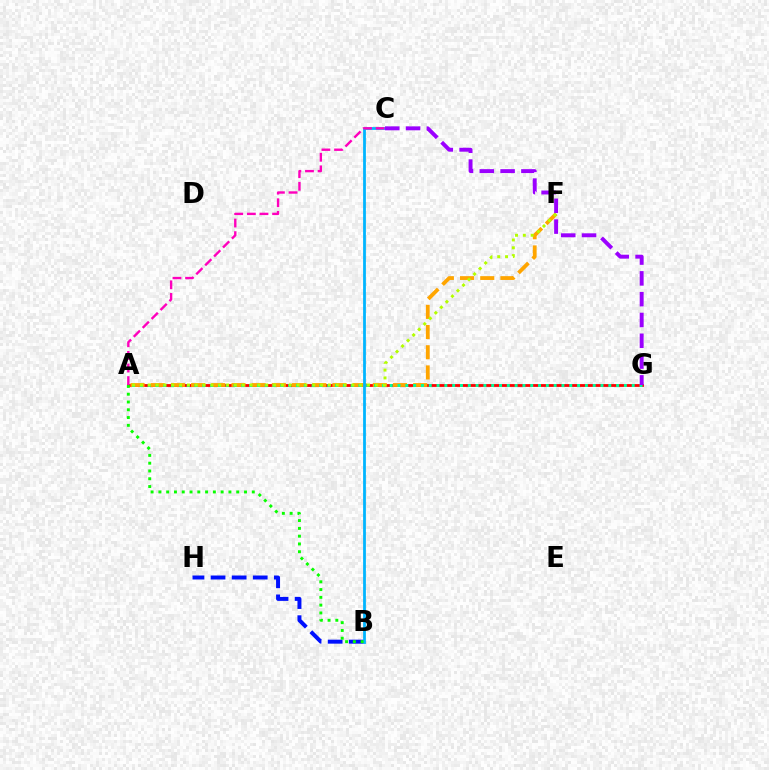{('B', 'H'): [{'color': '#0010ff', 'line_style': 'dashed', 'thickness': 2.87}], ('A', 'G'): [{'color': '#ff0000', 'line_style': 'solid', 'thickness': 2.03}, {'color': '#00ff9d', 'line_style': 'dotted', 'thickness': 2.12}], ('A', 'F'): [{'color': '#ffa500', 'line_style': 'dashed', 'thickness': 2.74}, {'color': '#b3ff00', 'line_style': 'dotted', 'thickness': 2.13}], ('B', 'C'): [{'color': '#00b5ff', 'line_style': 'solid', 'thickness': 2.0}], ('A', 'B'): [{'color': '#08ff00', 'line_style': 'dotted', 'thickness': 2.11}], ('C', 'G'): [{'color': '#9b00ff', 'line_style': 'dashed', 'thickness': 2.83}], ('A', 'C'): [{'color': '#ff00bd', 'line_style': 'dashed', 'thickness': 1.71}]}